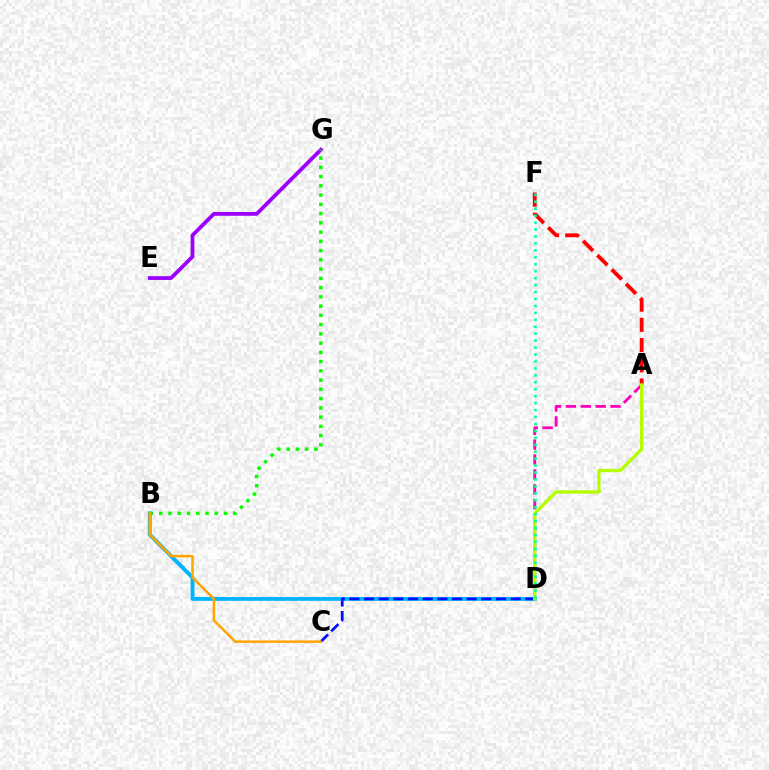{('A', 'D'): [{'color': '#ff00bd', 'line_style': 'dashed', 'thickness': 2.02}, {'color': '#b3ff00', 'line_style': 'solid', 'thickness': 2.37}], ('B', 'D'): [{'color': '#00b5ff', 'line_style': 'solid', 'thickness': 2.79}], ('A', 'F'): [{'color': '#ff0000', 'line_style': 'dashed', 'thickness': 2.75}], ('C', 'D'): [{'color': '#0010ff', 'line_style': 'dashed', 'thickness': 1.99}], ('E', 'G'): [{'color': '#9b00ff', 'line_style': 'solid', 'thickness': 2.72}], ('D', 'F'): [{'color': '#00ff9d', 'line_style': 'dotted', 'thickness': 1.89}], ('B', 'G'): [{'color': '#08ff00', 'line_style': 'dotted', 'thickness': 2.51}], ('B', 'C'): [{'color': '#ffa500', 'line_style': 'solid', 'thickness': 1.8}]}